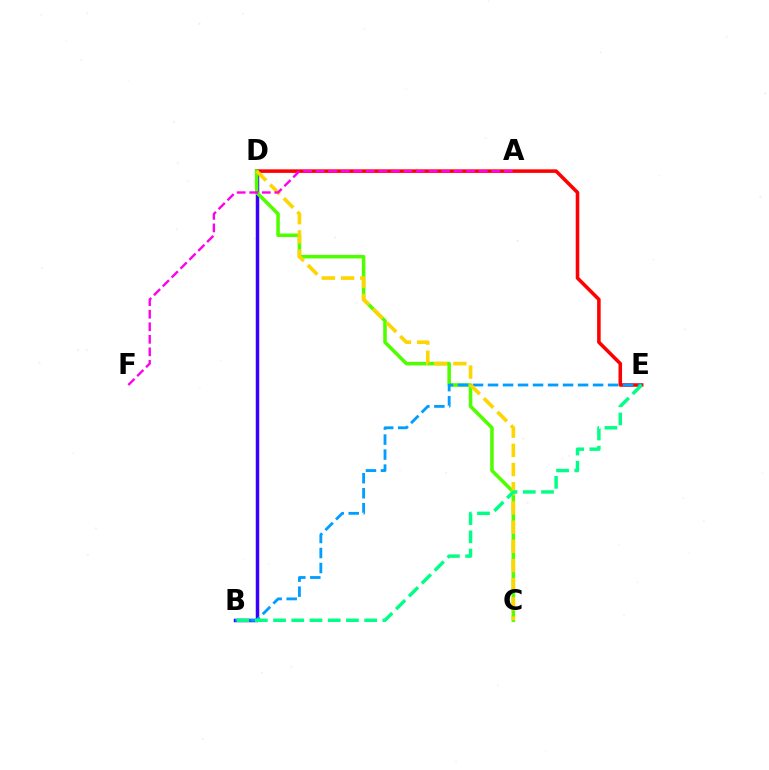{('D', 'E'): [{'color': '#ff0000', 'line_style': 'solid', 'thickness': 2.55}], ('B', 'D'): [{'color': '#3700ff', 'line_style': 'solid', 'thickness': 2.5}], ('C', 'D'): [{'color': '#4fff00', 'line_style': 'solid', 'thickness': 2.56}, {'color': '#ffd500', 'line_style': 'dashed', 'thickness': 2.61}], ('B', 'E'): [{'color': '#009eff', 'line_style': 'dashed', 'thickness': 2.04}, {'color': '#00ff86', 'line_style': 'dashed', 'thickness': 2.48}], ('A', 'F'): [{'color': '#ff00ed', 'line_style': 'dashed', 'thickness': 1.7}]}